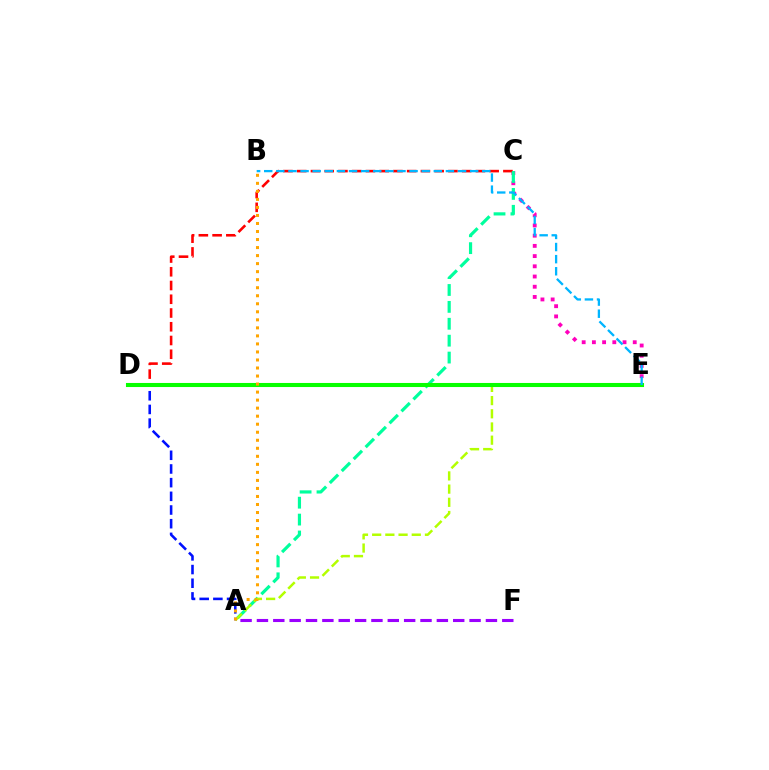{('C', 'E'): [{'color': '#ff00bd', 'line_style': 'dotted', 'thickness': 2.77}], ('C', 'D'): [{'color': '#ff0000', 'line_style': 'dashed', 'thickness': 1.87}], ('A', 'C'): [{'color': '#00ff9d', 'line_style': 'dashed', 'thickness': 2.3}], ('A', 'F'): [{'color': '#9b00ff', 'line_style': 'dashed', 'thickness': 2.22}], ('A', 'E'): [{'color': '#b3ff00', 'line_style': 'dashed', 'thickness': 1.79}], ('A', 'D'): [{'color': '#0010ff', 'line_style': 'dashed', 'thickness': 1.86}], ('D', 'E'): [{'color': '#08ff00', 'line_style': 'solid', 'thickness': 2.93}], ('B', 'E'): [{'color': '#00b5ff', 'line_style': 'dashed', 'thickness': 1.65}], ('A', 'B'): [{'color': '#ffa500', 'line_style': 'dotted', 'thickness': 2.18}]}